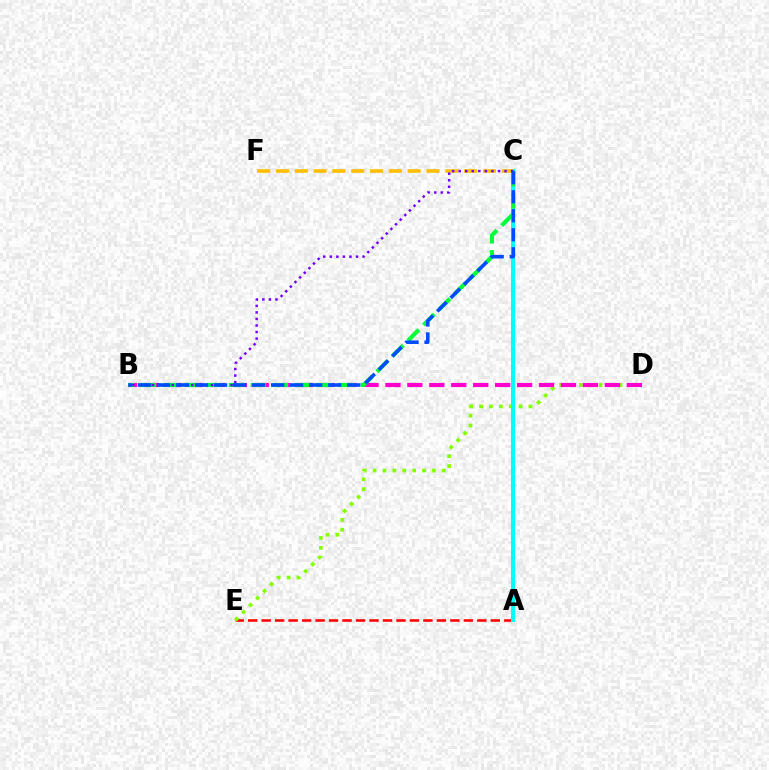{('A', 'E'): [{'color': '#ff0000', 'line_style': 'dashed', 'thickness': 1.83}], ('D', 'E'): [{'color': '#84ff00', 'line_style': 'dotted', 'thickness': 2.68}], ('B', 'D'): [{'color': '#ff00cf', 'line_style': 'dashed', 'thickness': 2.98}], ('A', 'C'): [{'color': '#00fff6', 'line_style': 'solid', 'thickness': 2.92}], ('B', 'C'): [{'color': '#00ff39', 'line_style': 'dashed', 'thickness': 2.98}, {'color': '#7200ff', 'line_style': 'dotted', 'thickness': 1.78}, {'color': '#004bff', 'line_style': 'dashed', 'thickness': 2.58}], ('C', 'F'): [{'color': '#ffbd00', 'line_style': 'dashed', 'thickness': 2.56}]}